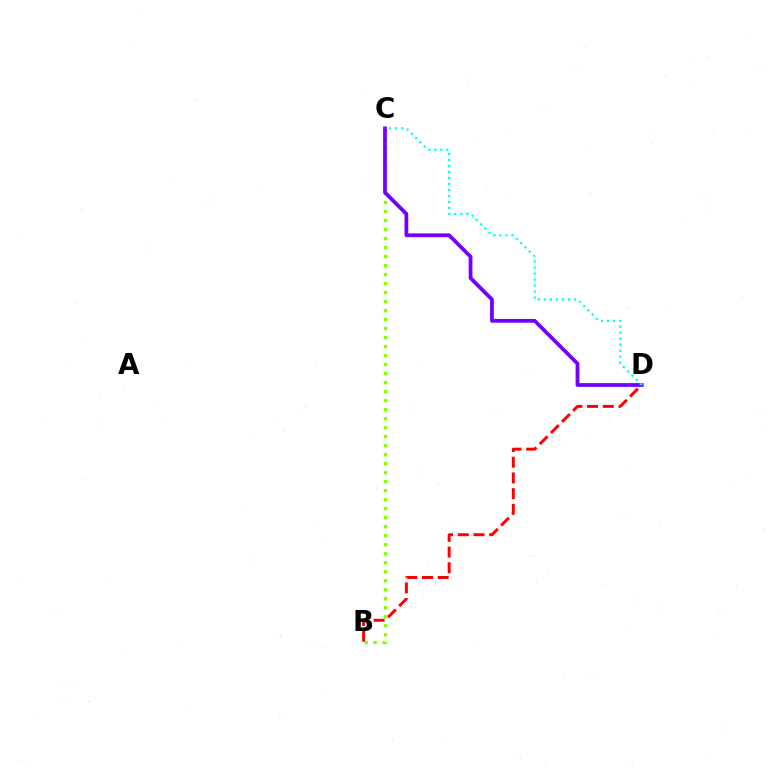{('B', 'C'): [{'color': '#84ff00', 'line_style': 'dotted', 'thickness': 2.45}], ('B', 'D'): [{'color': '#ff0000', 'line_style': 'dashed', 'thickness': 2.14}], ('C', 'D'): [{'color': '#7200ff', 'line_style': 'solid', 'thickness': 2.71}, {'color': '#00fff6', 'line_style': 'dotted', 'thickness': 1.63}]}